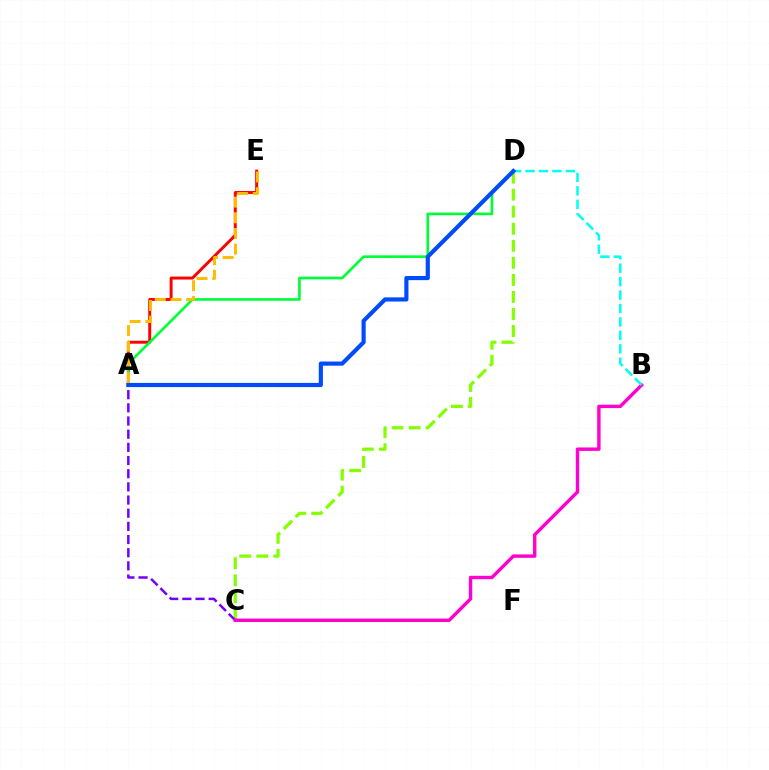{('C', 'D'): [{'color': '#84ff00', 'line_style': 'dashed', 'thickness': 2.32}], ('A', 'C'): [{'color': '#7200ff', 'line_style': 'dashed', 'thickness': 1.79}], ('A', 'E'): [{'color': '#ff0000', 'line_style': 'solid', 'thickness': 2.13}, {'color': '#ffbd00', 'line_style': 'dashed', 'thickness': 2.13}], ('B', 'C'): [{'color': '#ff00cf', 'line_style': 'solid', 'thickness': 2.46}], ('A', 'D'): [{'color': '#00ff39', 'line_style': 'solid', 'thickness': 1.92}, {'color': '#004bff', 'line_style': 'solid', 'thickness': 2.99}], ('B', 'D'): [{'color': '#00fff6', 'line_style': 'dashed', 'thickness': 1.83}]}